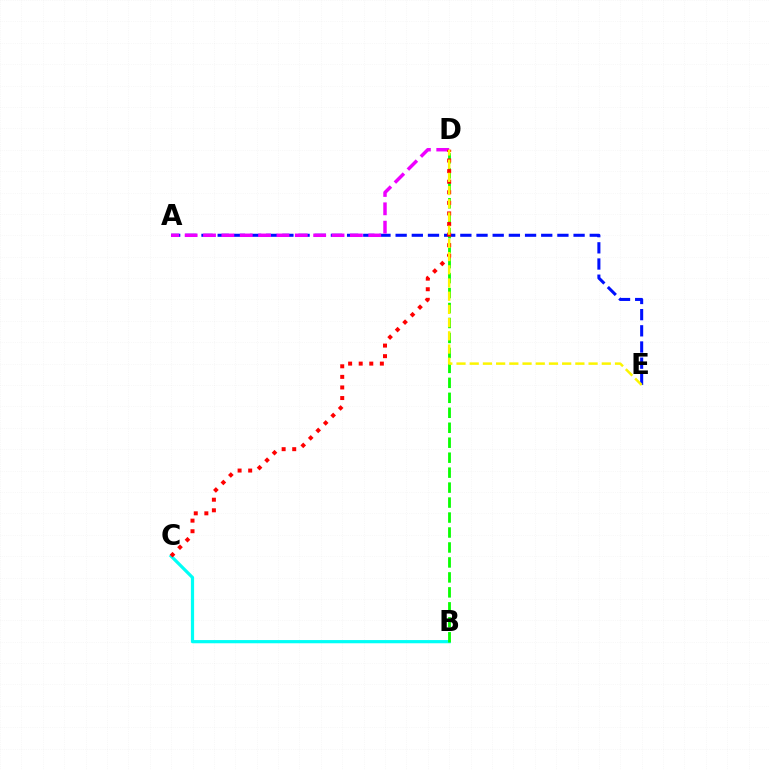{('B', 'C'): [{'color': '#00fff6', 'line_style': 'solid', 'thickness': 2.3}], ('A', 'E'): [{'color': '#0010ff', 'line_style': 'dashed', 'thickness': 2.2}], ('A', 'D'): [{'color': '#ee00ff', 'line_style': 'dashed', 'thickness': 2.49}], ('B', 'D'): [{'color': '#08ff00', 'line_style': 'dashed', 'thickness': 2.03}], ('C', 'D'): [{'color': '#ff0000', 'line_style': 'dotted', 'thickness': 2.87}], ('D', 'E'): [{'color': '#fcf500', 'line_style': 'dashed', 'thickness': 1.79}]}